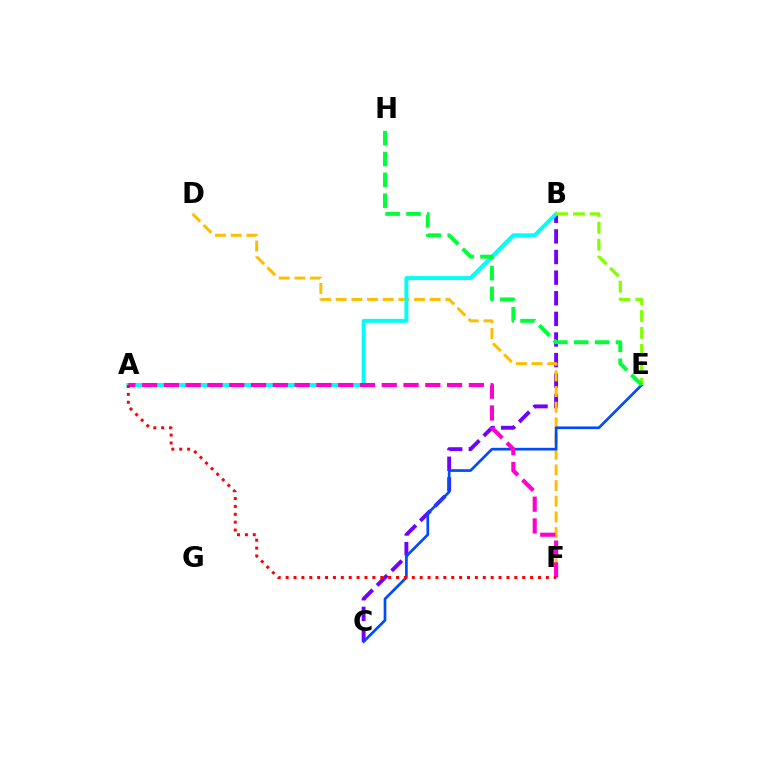{('B', 'C'): [{'color': '#7200ff', 'line_style': 'dashed', 'thickness': 2.8}], ('D', 'F'): [{'color': '#ffbd00', 'line_style': 'dashed', 'thickness': 2.13}], ('A', 'B'): [{'color': '#00fff6', 'line_style': 'solid', 'thickness': 2.84}], ('C', 'E'): [{'color': '#004bff', 'line_style': 'solid', 'thickness': 1.94}], ('B', 'E'): [{'color': '#84ff00', 'line_style': 'dashed', 'thickness': 2.3}], ('E', 'H'): [{'color': '#00ff39', 'line_style': 'dashed', 'thickness': 2.83}], ('A', 'F'): [{'color': '#ff00cf', 'line_style': 'dashed', 'thickness': 2.96}, {'color': '#ff0000', 'line_style': 'dotted', 'thickness': 2.14}]}